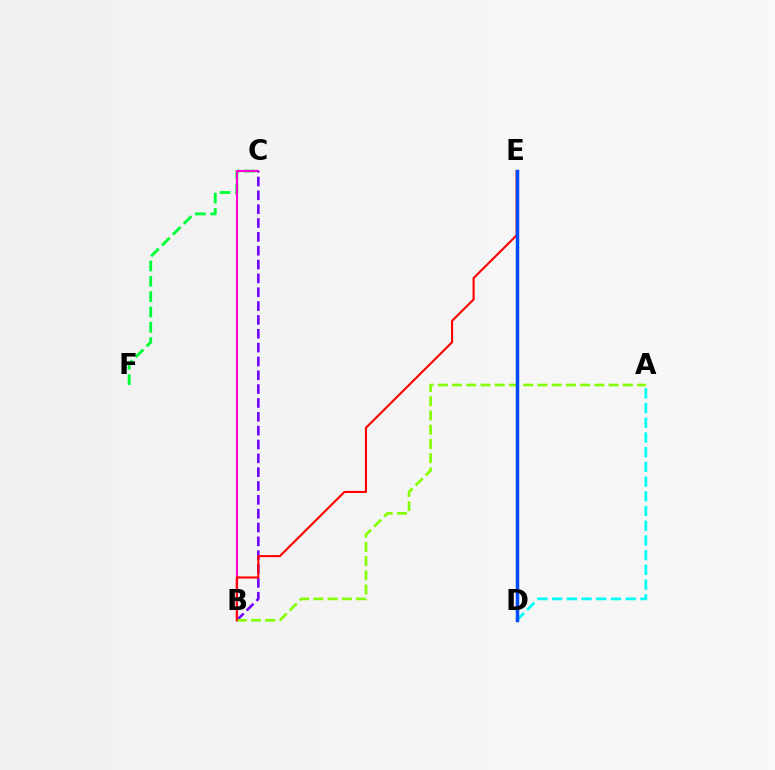{('D', 'E'): [{'color': '#ffbd00', 'line_style': 'dotted', 'thickness': 2.29}, {'color': '#004bff', 'line_style': 'solid', 'thickness': 2.51}], ('A', 'D'): [{'color': '#00fff6', 'line_style': 'dashed', 'thickness': 2.0}], ('C', 'F'): [{'color': '#00ff39', 'line_style': 'dashed', 'thickness': 2.08}], ('B', 'C'): [{'color': '#ff00cf', 'line_style': 'solid', 'thickness': 1.53}, {'color': '#7200ff', 'line_style': 'dashed', 'thickness': 1.88}], ('A', 'B'): [{'color': '#84ff00', 'line_style': 'dashed', 'thickness': 1.93}], ('B', 'E'): [{'color': '#ff0000', 'line_style': 'solid', 'thickness': 1.51}]}